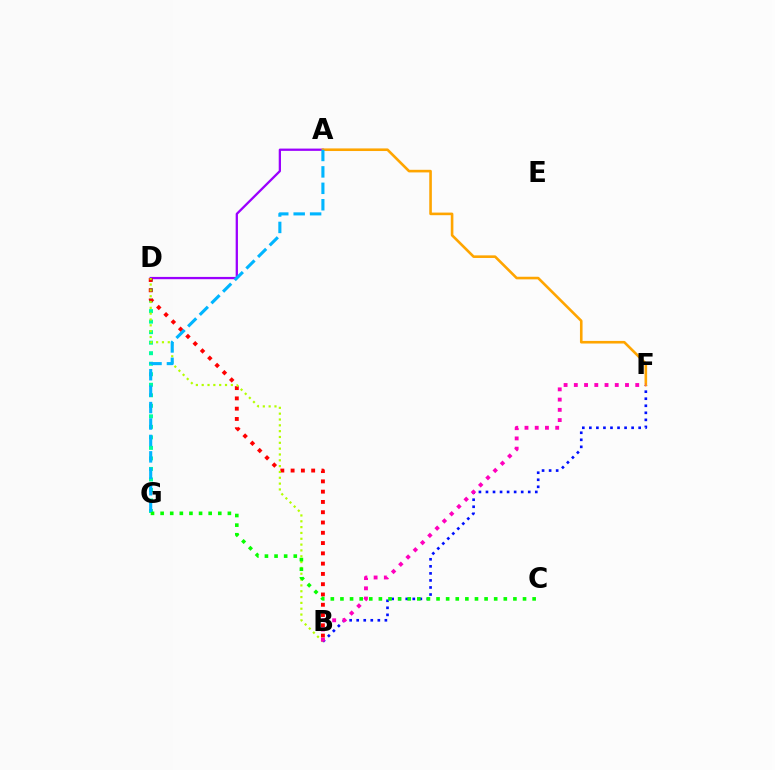{('D', 'G'): [{'color': '#00ff9d', 'line_style': 'dotted', 'thickness': 2.86}], ('A', 'D'): [{'color': '#9b00ff', 'line_style': 'solid', 'thickness': 1.64}], ('B', 'D'): [{'color': '#ff0000', 'line_style': 'dotted', 'thickness': 2.79}, {'color': '#b3ff00', 'line_style': 'dotted', 'thickness': 1.58}], ('B', 'F'): [{'color': '#0010ff', 'line_style': 'dotted', 'thickness': 1.91}, {'color': '#ff00bd', 'line_style': 'dotted', 'thickness': 2.78}], ('C', 'G'): [{'color': '#08ff00', 'line_style': 'dotted', 'thickness': 2.61}], ('A', 'F'): [{'color': '#ffa500', 'line_style': 'solid', 'thickness': 1.88}], ('A', 'G'): [{'color': '#00b5ff', 'line_style': 'dashed', 'thickness': 2.23}]}